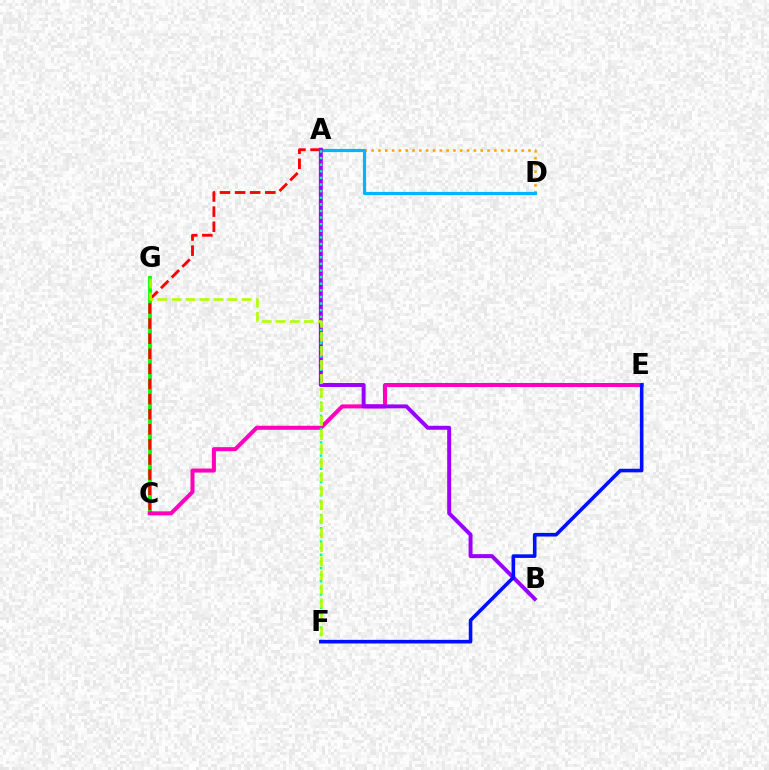{('C', 'G'): [{'color': '#08ff00', 'line_style': 'solid', 'thickness': 2.75}], ('A', 'C'): [{'color': '#ff0000', 'line_style': 'dashed', 'thickness': 2.05}], ('A', 'D'): [{'color': '#ffa500', 'line_style': 'dotted', 'thickness': 1.85}, {'color': '#00b5ff', 'line_style': 'solid', 'thickness': 2.29}], ('C', 'E'): [{'color': '#ff00bd', 'line_style': 'solid', 'thickness': 2.9}], ('A', 'B'): [{'color': '#9b00ff', 'line_style': 'solid', 'thickness': 2.84}], ('A', 'F'): [{'color': '#00ff9d', 'line_style': 'dotted', 'thickness': 1.8}], ('F', 'G'): [{'color': '#b3ff00', 'line_style': 'dashed', 'thickness': 1.91}], ('E', 'F'): [{'color': '#0010ff', 'line_style': 'solid', 'thickness': 2.6}]}